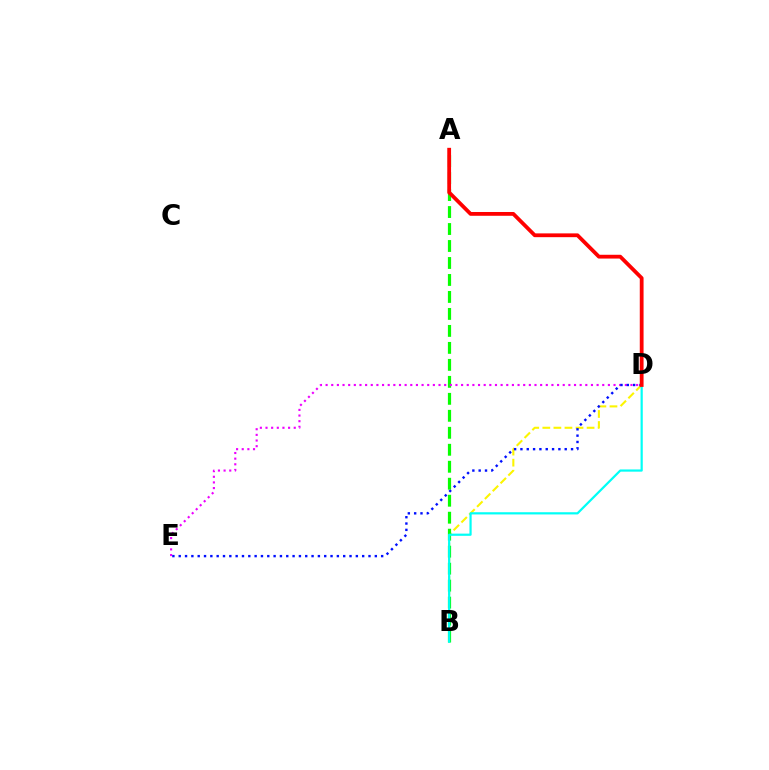{('B', 'D'): [{'color': '#fcf500', 'line_style': 'dashed', 'thickness': 1.5}, {'color': '#00fff6', 'line_style': 'solid', 'thickness': 1.59}], ('A', 'B'): [{'color': '#08ff00', 'line_style': 'dashed', 'thickness': 2.31}], ('D', 'E'): [{'color': '#ee00ff', 'line_style': 'dotted', 'thickness': 1.53}, {'color': '#0010ff', 'line_style': 'dotted', 'thickness': 1.72}], ('A', 'D'): [{'color': '#ff0000', 'line_style': 'solid', 'thickness': 2.73}]}